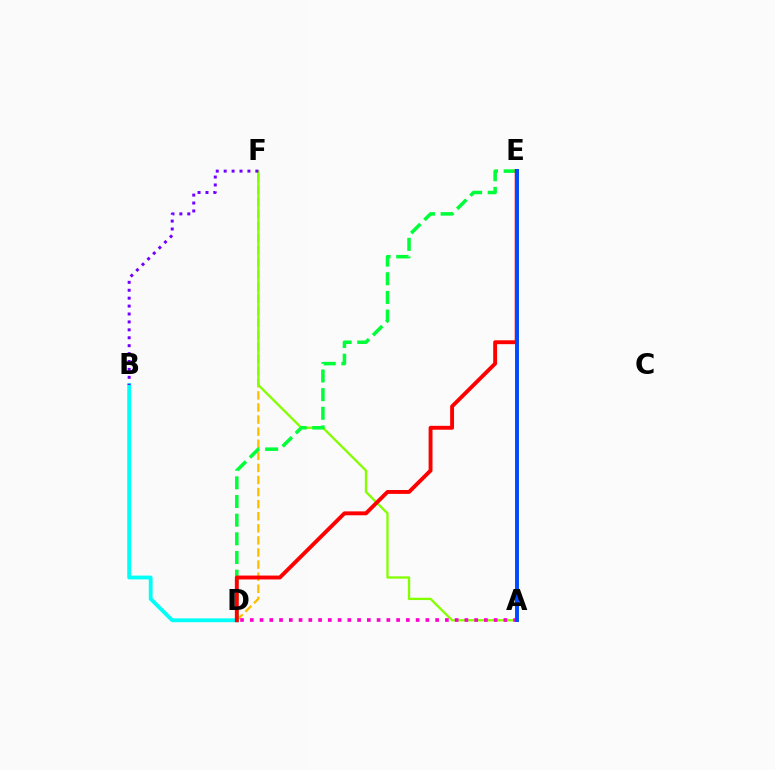{('B', 'D'): [{'color': '#00fff6', 'line_style': 'solid', 'thickness': 2.76}], ('D', 'F'): [{'color': '#ffbd00', 'line_style': 'dashed', 'thickness': 1.64}], ('A', 'F'): [{'color': '#84ff00', 'line_style': 'solid', 'thickness': 1.67}], ('D', 'E'): [{'color': '#00ff39', 'line_style': 'dashed', 'thickness': 2.53}, {'color': '#ff0000', 'line_style': 'solid', 'thickness': 2.8}], ('A', 'D'): [{'color': '#ff00cf', 'line_style': 'dotted', 'thickness': 2.65}], ('B', 'F'): [{'color': '#7200ff', 'line_style': 'dotted', 'thickness': 2.15}], ('A', 'E'): [{'color': '#004bff', 'line_style': 'solid', 'thickness': 2.82}]}